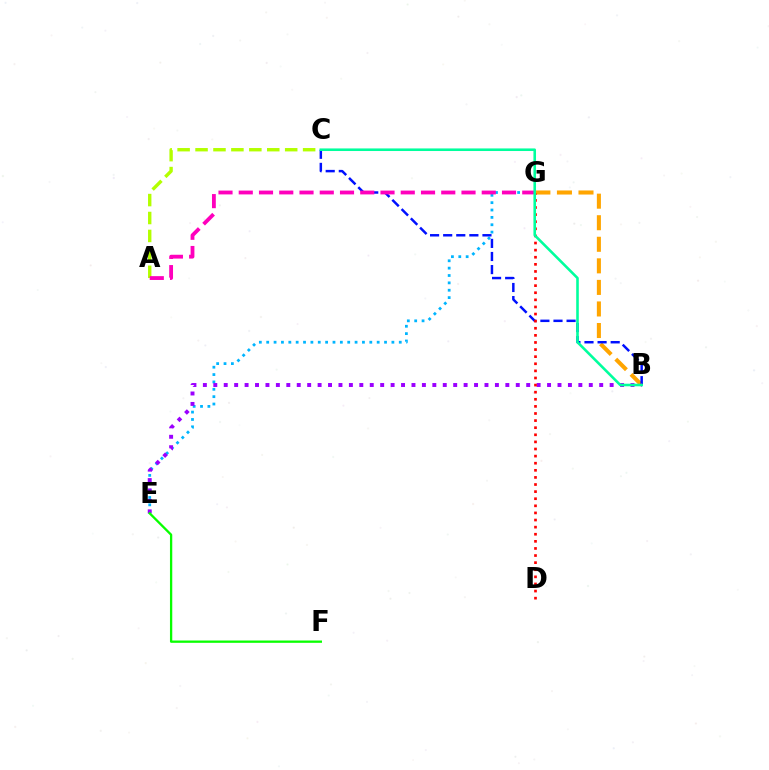{('B', 'G'): [{'color': '#ffa500', 'line_style': 'dashed', 'thickness': 2.93}], ('E', 'G'): [{'color': '#00b5ff', 'line_style': 'dotted', 'thickness': 2.0}], ('B', 'C'): [{'color': '#0010ff', 'line_style': 'dashed', 'thickness': 1.78}, {'color': '#00ff9d', 'line_style': 'solid', 'thickness': 1.86}], ('A', 'C'): [{'color': '#b3ff00', 'line_style': 'dashed', 'thickness': 2.44}], ('B', 'E'): [{'color': '#9b00ff', 'line_style': 'dotted', 'thickness': 2.83}], ('A', 'G'): [{'color': '#ff00bd', 'line_style': 'dashed', 'thickness': 2.75}], ('D', 'G'): [{'color': '#ff0000', 'line_style': 'dotted', 'thickness': 1.93}], ('E', 'F'): [{'color': '#08ff00', 'line_style': 'solid', 'thickness': 1.66}]}